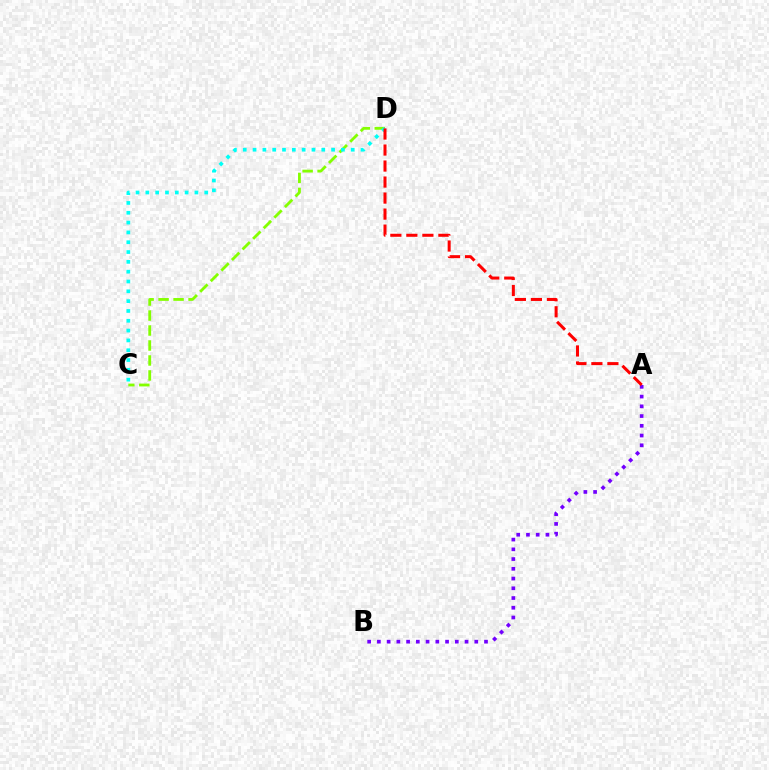{('A', 'B'): [{'color': '#7200ff', 'line_style': 'dotted', 'thickness': 2.65}], ('C', 'D'): [{'color': '#84ff00', 'line_style': 'dashed', 'thickness': 2.03}, {'color': '#00fff6', 'line_style': 'dotted', 'thickness': 2.67}], ('A', 'D'): [{'color': '#ff0000', 'line_style': 'dashed', 'thickness': 2.18}]}